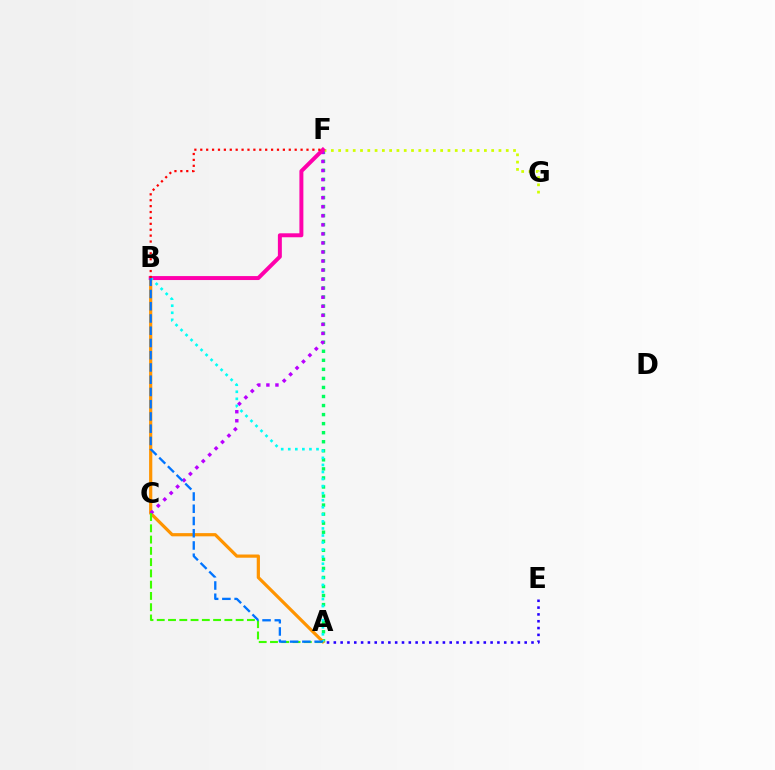{('A', 'F'): [{'color': '#00ff5c', 'line_style': 'dotted', 'thickness': 2.46}], ('A', 'B'): [{'color': '#ff9400', 'line_style': 'solid', 'thickness': 2.31}, {'color': '#00fff6', 'line_style': 'dotted', 'thickness': 1.92}, {'color': '#0074ff', 'line_style': 'dashed', 'thickness': 1.66}], ('F', 'G'): [{'color': '#d1ff00', 'line_style': 'dotted', 'thickness': 1.98}], ('C', 'F'): [{'color': '#b900ff', 'line_style': 'dotted', 'thickness': 2.46}], ('A', 'C'): [{'color': '#3dff00', 'line_style': 'dashed', 'thickness': 1.53}], ('B', 'F'): [{'color': '#ff00ac', 'line_style': 'solid', 'thickness': 2.85}, {'color': '#ff0000', 'line_style': 'dotted', 'thickness': 1.6}], ('A', 'E'): [{'color': '#2500ff', 'line_style': 'dotted', 'thickness': 1.85}]}